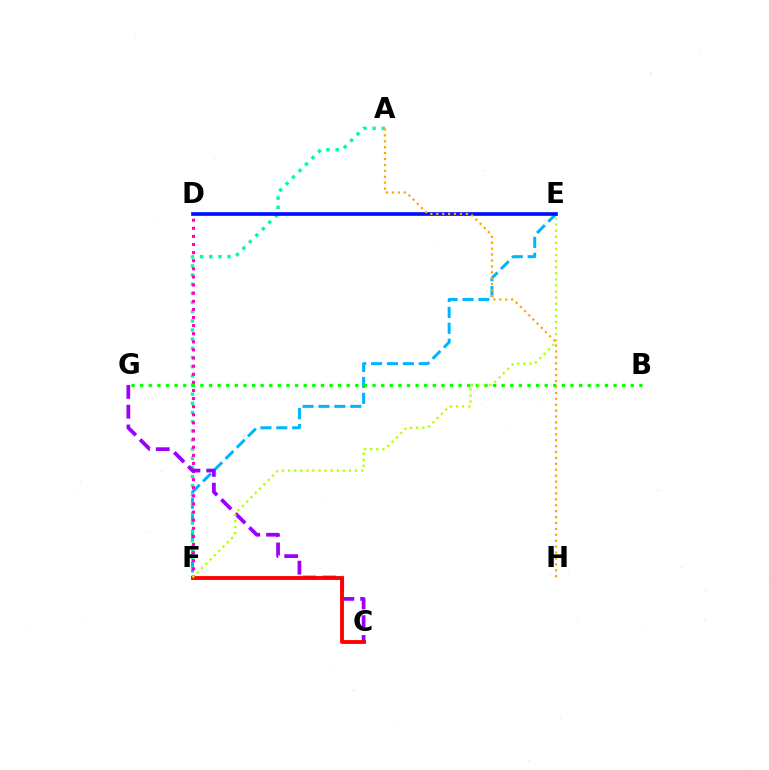{('E', 'F'): [{'color': '#00b5ff', 'line_style': 'dashed', 'thickness': 2.16}, {'color': '#b3ff00', 'line_style': 'dotted', 'thickness': 1.65}], ('A', 'F'): [{'color': '#00ff9d', 'line_style': 'dotted', 'thickness': 2.49}], ('D', 'F'): [{'color': '#ff00bd', 'line_style': 'dotted', 'thickness': 2.2}], ('D', 'E'): [{'color': '#0010ff', 'line_style': 'solid', 'thickness': 2.65}], ('C', 'G'): [{'color': '#9b00ff', 'line_style': 'dashed', 'thickness': 2.69}], ('C', 'F'): [{'color': '#ff0000', 'line_style': 'solid', 'thickness': 2.76}], ('B', 'G'): [{'color': '#08ff00', 'line_style': 'dotted', 'thickness': 2.34}], ('A', 'H'): [{'color': '#ffa500', 'line_style': 'dotted', 'thickness': 1.61}]}